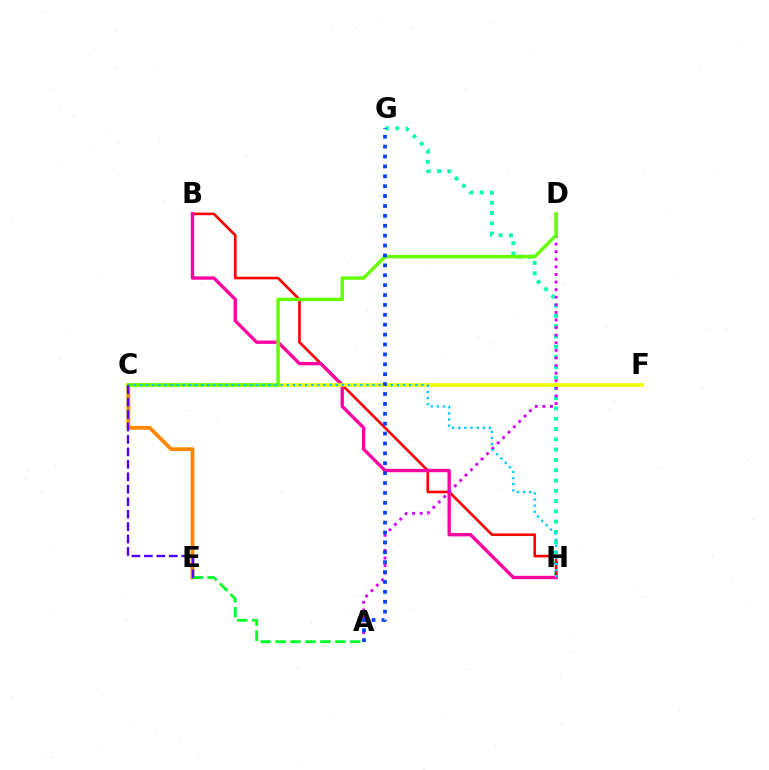{('C', 'E'): [{'color': '#ff8800', 'line_style': 'solid', 'thickness': 2.74}, {'color': '#4f00ff', 'line_style': 'dashed', 'thickness': 1.69}], ('G', 'H'): [{'color': '#00ffaf', 'line_style': 'dotted', 'thickness': 2.8}], ('B', 'H'): [{'color': '#ff0000', 'line_style': 'solid', 'thickness': 1.89}, {'color': '#ff00a0', 'line_style': 'solid', 'thickness': 2.4}], ('A', 'E'): [{'color': '#00ff27', 'line_style': 'dashed', 'thickness': 2.03}], ('A', 'D'): [{'color': '#d600ff', 'line_style': 'dotted', 'thickness': 2.06}], ('C', 'F'): [{'color': '#eeff00', 'line_style': 'solid', 'thickness': 2.59}], ('C', 'D'): [{'color': '#66ff00', 'line_style': 'solid', 'thickness': 2.52}], ('C', 'H'): [{'color': '#00c7ff', 'line_style': 'dotted', 'thickness': 1.66}], ('A', 'G'): [{'color': '#003fff', 'line_style': 'dotted', 'thickness': 2.69}]}